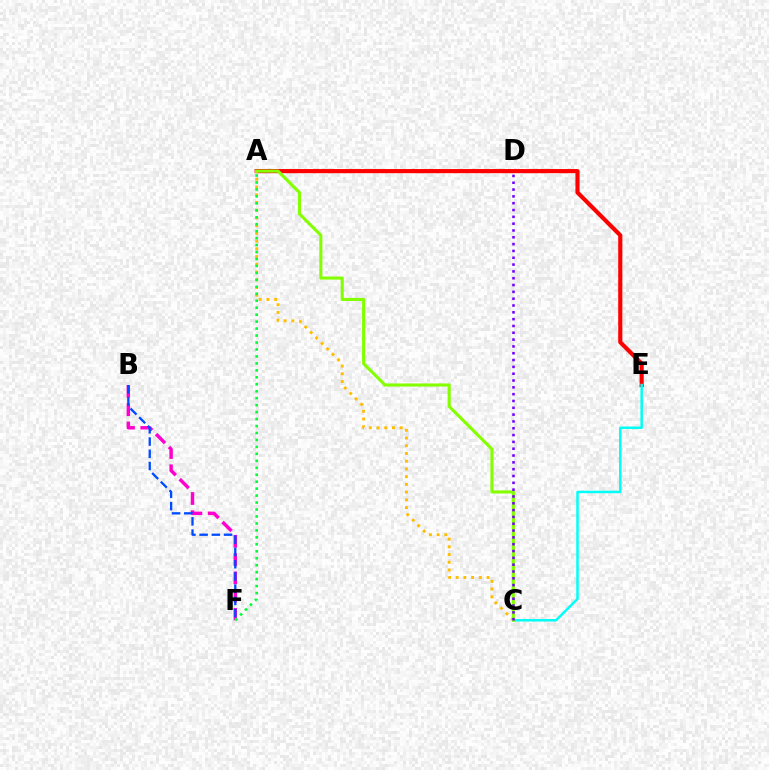{('A', 'E'): [{'color': '#ff0000', 'line_style': 'solid', 'thickness': 2.98}], ('C', 'E'): [{'color': '#00fff6', 'line_style': 'solid', 'thickness': 1.8}], ('B', 'F'): [{'color': '#ff00cf', 'line_style': 'dashed', 'thickness': 2.48}, {'color': '#004bff', 'line_style': 'dashed', 'thickness': 1.66}], ('A', 'C'): [{'color': '#ffbd00', 'line_style': 'dotted', 'thickness': 2.1}, {'color': '#84ff00', 'line_style': 'solid', 'thickness': 2.22}], ('C', 'D'): [{'color': '#7200ff', 'line_style': 'dotted', 'thickness': 1.85}], ('A', 'F'): [{'color': '#00ff39', 'line_style': 'dotted', 'thickness': 1.89}]}